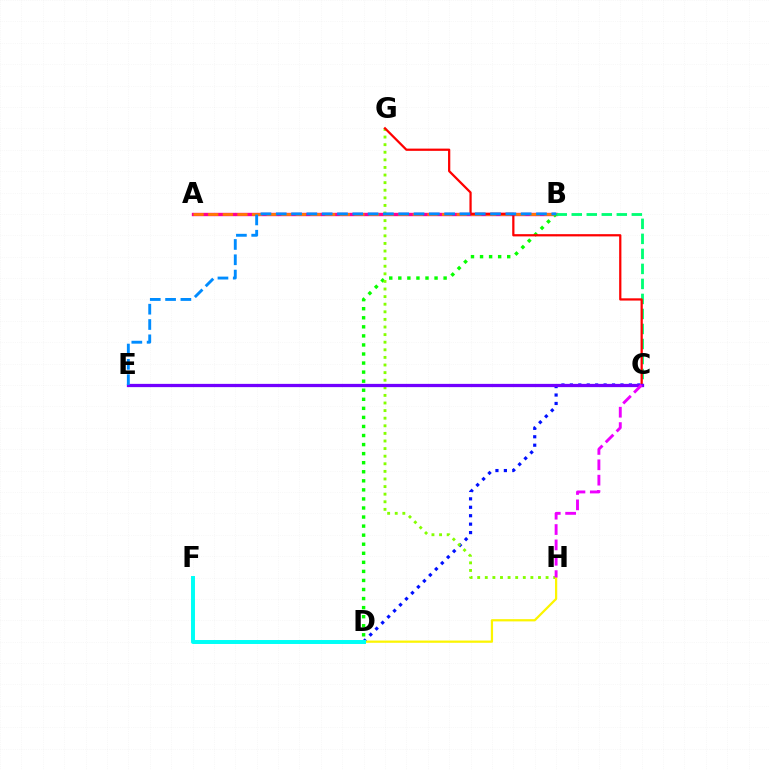{('A', 'B'): [{'color': '#ff0094', 'line_style': 'solid', 'thickness': 2.42}, {'color': '#ff7c00', 'line_style': 'dashed', 'thickness': 1.99}], ('B', 'D'): [{'color': '#08ff00', 'line_style': 'dotted', 'thickness': 2.46}], ('C', 'D'): [{'color': '#0010ff', 'line_style': 'dotted', 'thickness': 2.29}], ('B', 'C'): [{'color': '#00ff74', 'line_style': 'dashed', 'thickness': 2.04}], ('G', 'H'): [{'color': '#84ff00', 'line_style': 'dotted', 'thickness': 2.06}], ('C', 'G'): [{'color': '#ff0000', 'line_style': 'solid', 'thickness': 1.62}], ('C', 'E'): [{'color': '#7200ff', 'line_style': 'solid', 'thickness': 2.34}], ('D', 'H'): [{'color': '#fcf500', 'line_style': 'solid', 'thickness': 1.61}], ('C', 'H'): [{'color': '#ee00ff', 'line_style': 'dashed', 'thickness': 2.09}], ('D', 'F'): [{'color': '#00fff6', 'line_style': 'solid', 'thickness': 2.85}], ('B', 'E'): [{'color': '#008cff', 'line_style': 'dashed', 'thickness': 2.08}]}